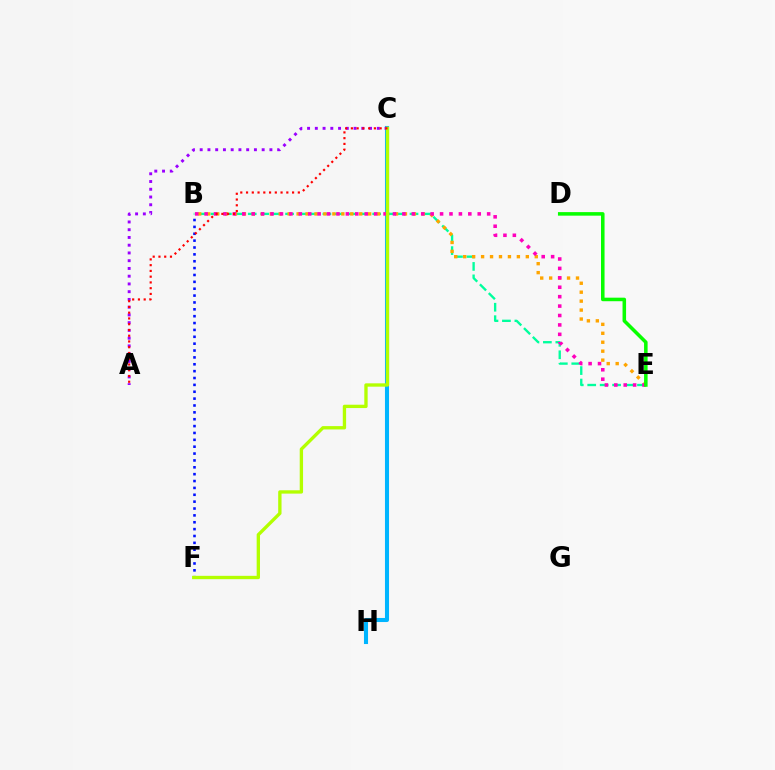{('B', 'F'): [{'color': '#0010ff', 'line_style': 'dotted', 'thickness': 1.87}], ('C', 'H'): [{'color': '#00b5ff', 'line_style': 'solid', 'thickness': 2.93}], ('B', 'E'): [{'color': '#00ff9d', 'line_style': 'dashed', 'thickness': 1.69}, {'color': '#ffa500', 'line_style': 'dotted', 'thickness': 2.43}, {'color': '#ff00bd', 'line_style': 'dotted', 'thickness': 2.56}], ('A', 'C'): [{'color': '#9b00ff', 'line_style': 'dotted', 'thickness': 2.1}, {'color': '#ff0000', 'line_style': 'dotted', 'thickness': 1.56}], ('C', 'F'): [{'color': '#b3ff00', 'line_style': 'solid', 'thickness': 2.4}], ('D', 'E'): [{'color': '#08ff00', 'line_style': 'solid', 'thickness': 2.55}]}